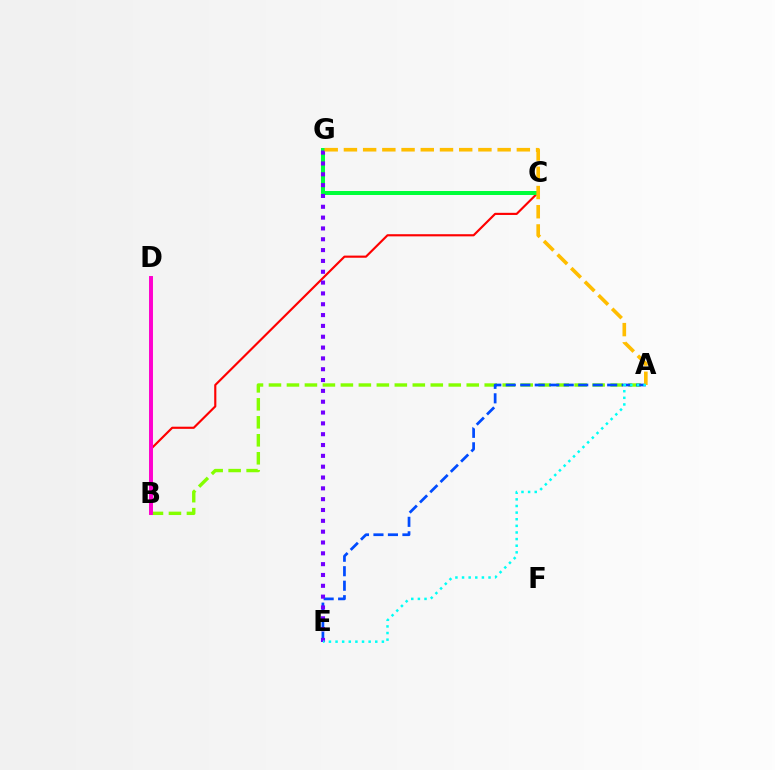{('A', 'B'): [{'color': '#84ff00', 'line_style': 'dashed', 'thickness': 2.44}], ('B', 'C'): [{'color': '#ff0000', 'line_style': 'solid', 'thickness': 1.55}], ('A', 'E'): [{'color': '#004bff', 'line_style': 'dashed', 'thickness': 1.97}, {'color': '#00fff6', 'line_style': 'dotted', 'thickness': 1.8}], ('C', 'G'): [{'color': '#00ff39', 'line_style': 'solid', 'thickness': 2.87}], ('B', 'D'): [{'color': '#ff00cf', 'line_style': 'solid', 'thickness': 2.84}], ('E', 'G'): [{'color': '#7200ff', 'line_style': 'dotted', 'thickness': 2.94}], ('A', 'G'): [{'color': '#ffbd00', 'line_style': 'dashed', 'thickness': 2.61}]}